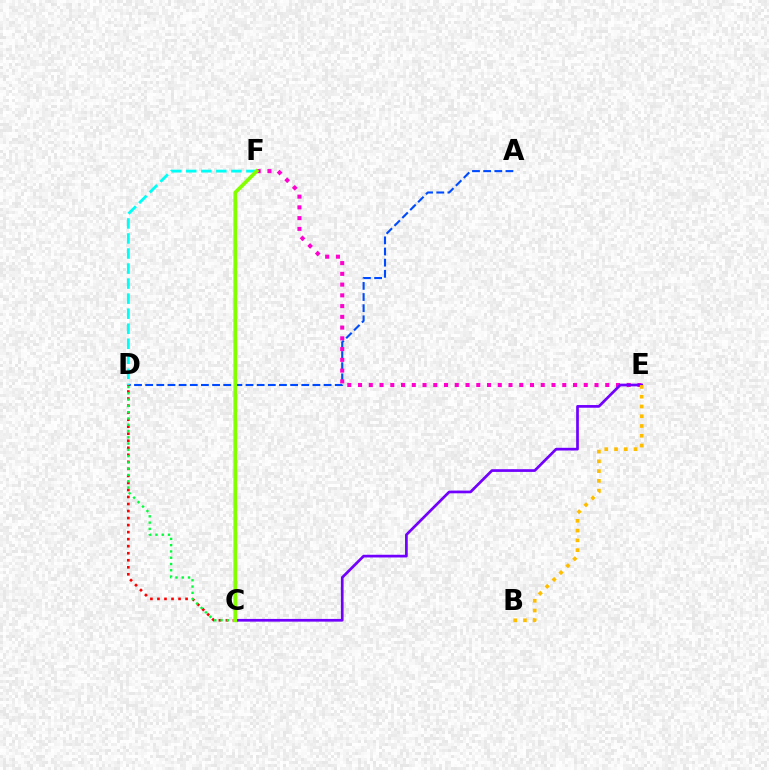{('A', 'D'): [{'color': '#004bff', 'line_style': 'dashed', 'thickness': 1.51}], ('C', 'D'): [{'color': '#ff0000', 'line_style': 'dotted', 'thickness': 1.91}, {'color': '#00ff39', 'line_style': 'dotted', 'thickness': 1.71}], ('D', 'F'): [{'color': '#00fff6', 'line_style': 'dashed', 'thickness': 2.04}], ('E', 'F'): [{'color': '#ff00cf', 'line_style': 'dotted', 'thickness': 2.92}], ('C', 'E'): [{'color': '#7200ff', 'line_style': 'solid', 'thickness': 1.95}], ('B', 'E'): [{'color': '#ffbd00', 'line_style': 'dotted', 'thickness': 2.65}], ('C', 'F'): [{'color': '#84ff00', 'line_style': 'solid', 'thickness': 2.68}]}